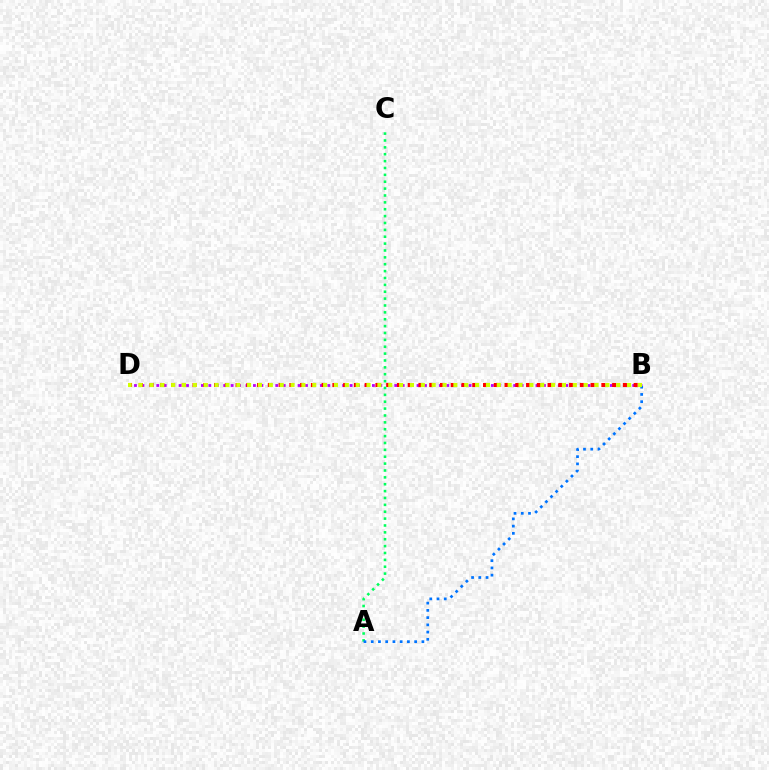{('B', 'D'): [{'color': '#b900ff', 'line_style': 'dotted', 'thickness': 2.02}, {'color': '#ff0000', 'line_style': 'dotted', 'thickness': 2.92}, {'color': '#d1ff00', 'line_style': 'dotted', 'thickness': 2.95}], ('A', 'C'): [{'color': '#00ff5c', 'line_style': 'dotted', 'thickness': 1.87}], ('A', 'B'): [{'color': '#0074ff', 'line_style': 'dotted', 'thickness': 1.97}]}